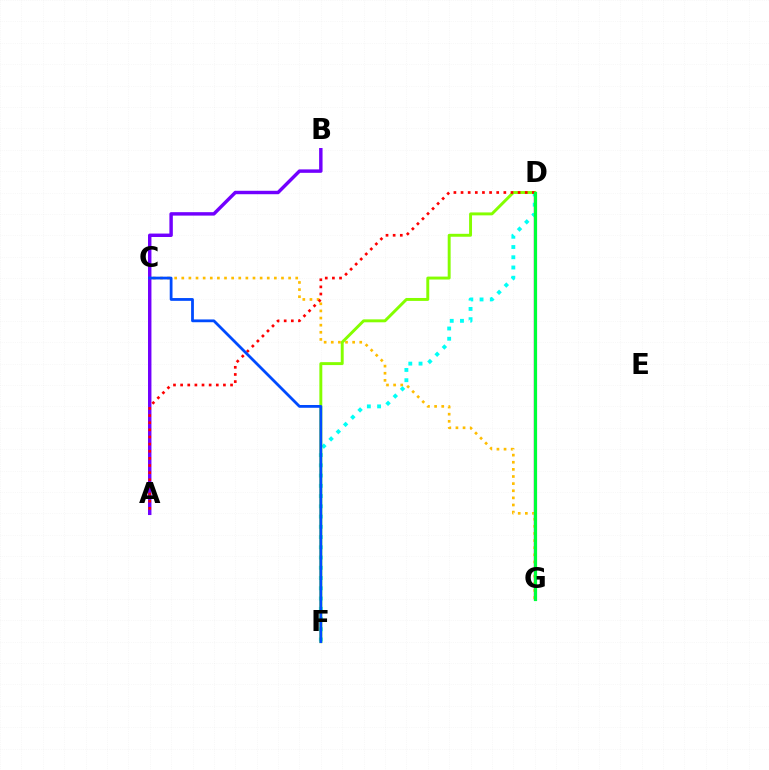{('D', 'G'): [{'color': '#ff00cf', 'line_style': 'solid', 'thickness': 1.72}, {'color': '#00ff39', 'line_style': 'solid', 'thickness': 2.31}], ('C', 'G'): [{'color': '#ffbd00', 'line_style': 'dotted', 'thickness': 1.93}], ('D', 'F'): [{'color': '#00fff6', 'line_style': 'dotted', 'thickness': 2.78}, {'color': '#84ff00', 'line_style': 'solid', 'thickness': 2.11}], ('A', 'B'): [{'color': '#7200ff', 'line_style': 'solid', 'thickness': 2.47}], ('A', 'D'): [{'color': '#ff0000', 'line_style': 'dotted', 'thickness': 1.94}], ('C', 'F'): [{'color': '#004bff', 'line_style': 'solid', 'thickness': 2.01}]}